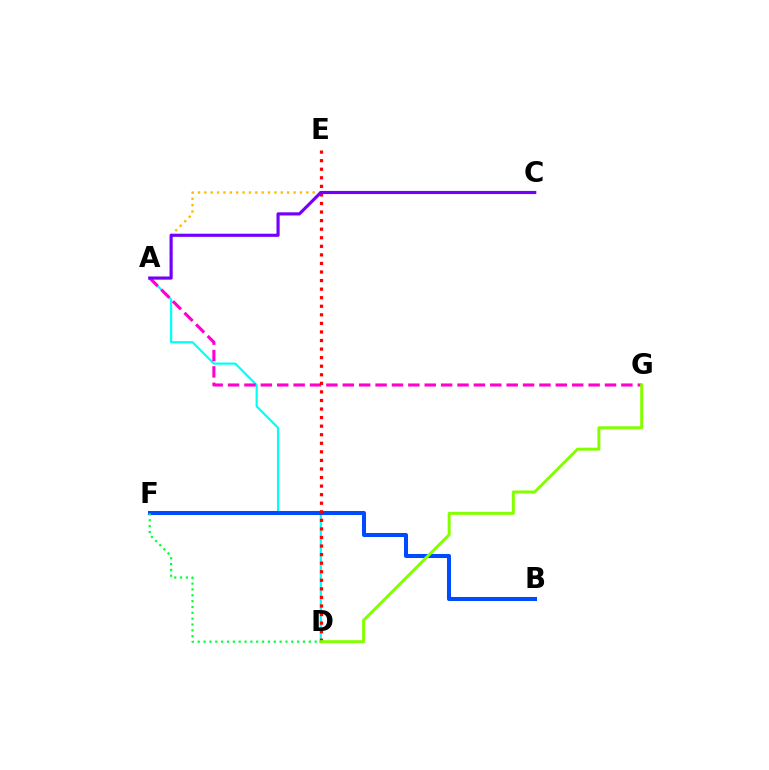{('A', 'D'): [{'color': '#00fff6', 'line_style': 'solid', 'thickness': 1.57}], ('B', 'F'): [{'color': '#004bff', 'line_style': 'solid', 'thickness': 2.91}], ('A', 'G'): [{'color': '#ff00cf', 'line_style': 'dashed', 'thickness': 2.23}], ('D', 'E'): [{'color': '#ff0000', 'line_style': 'dotted', 'thickness': 2.33}], ('A', 'C'): [{'color': '#ffbd00', 'line_style': 'dotted', 'thickness': 1.73}, {'color': '#7200ff', 'line_style': 'solid', 'thickness': 2.26}], ('D', 'G'): [{'color': '#84ff00', 'line_style': 'solid', 'thickness': 2.14}], ('D', 'F'): [{'color': '#00ff39', 'line_style': 'dotted', 'thickness': 1.59}]}